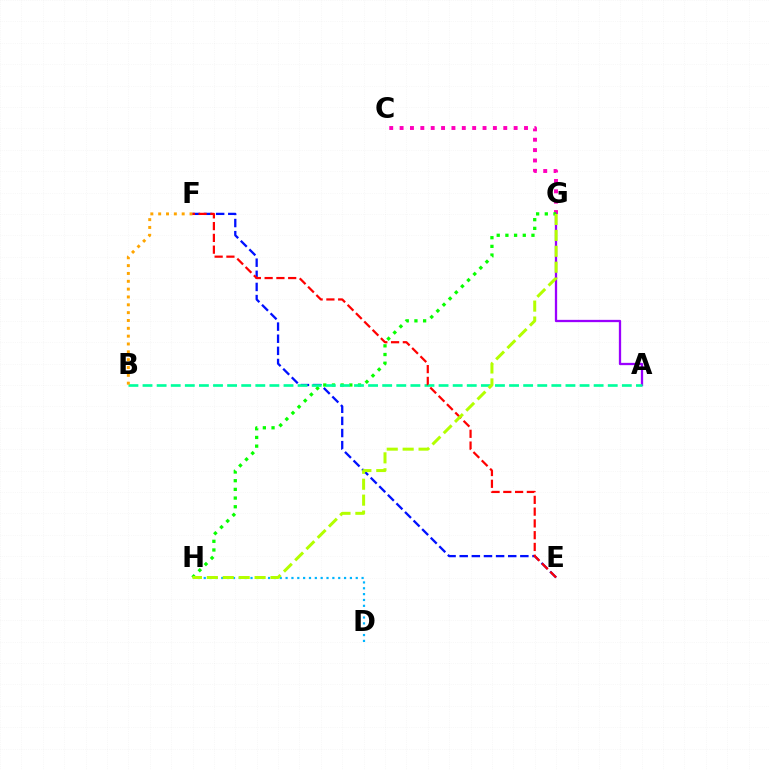{('C', 'G'): [{'color': '#ff00bd', 'line_style': 'dotted', 'thickness': 2.82}], ('E', 'F'): [{'color': '#0010ff', 'line_style': 'dashed', 'thickness': 1.65}, {'color': '#ff0000', 'line_style': 'dashed', 'thickness': 1.6}], ('A', 'G'): [{'color': '#9b00ff', 'line_style': 'solid', 'thickness': 1.65}], ('G', 'H'): [{'color': '#08ff00', 'line_style': 'dotted', 'thickness': 2.36}, {'color': '#b3ff00', 'line_style': 'dashed', 'thickness': 2.16}], ('A', 'B'): [{'color': '#00ff9d', 'line_style': 'dashed', 'thickness': 1.92}], ('B', 'F'): [{'color': '#ffa500', 'line_style': 'dotted', 'thickness': 2.13}], ('D', 'H'): [{'color': '#00b5ff', 'line_style': 'dotted', 'thickness': 1.59}]}